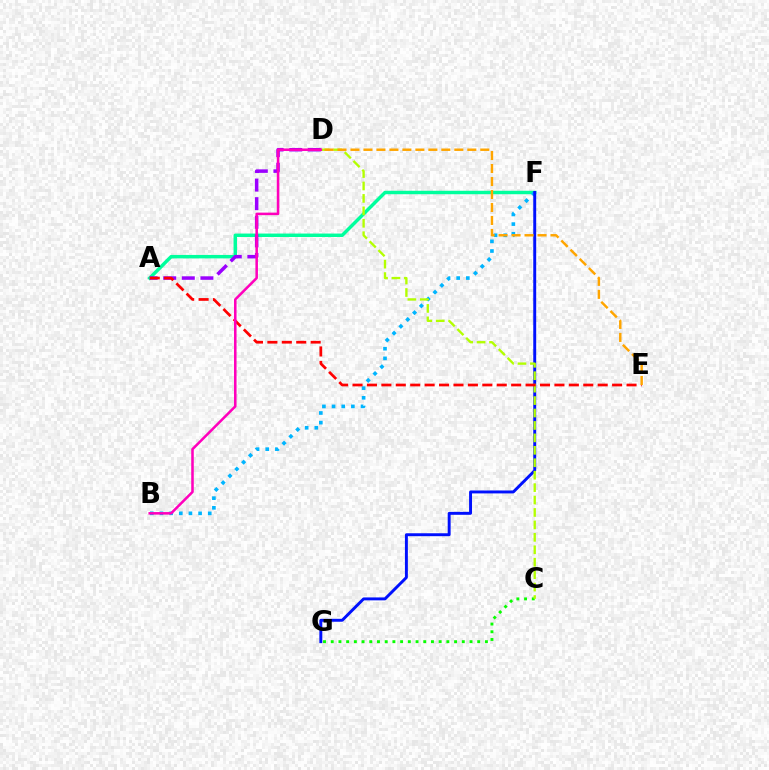{('A', 'F'): [{'color': '#00ff9d', 'line_style': 'solid', 'thickness': 2.49}], ('A', 'D'): [{'color': '#9b00ff', 'line_style': 'dashed', 'thickness': 2.53}], ('B', 'F'): [{'color': '#00b5ff', 'line_style': 'dotted', 'thickness': 2.62}], ('C', 'G'): [{'color': '#08ff00', 'line_style': 'dotted', 'thickness': 2.09}], ('F', 'G'): [{'color': '#0010ff', 'line_style': 'solid', 'thickness': 2.11}], ('C', 'D'): [{'color': '#b3ff00', 'line_style': 'dashed', 'thickness': 1.69}], ('A', 'E'): [{'color': '#ff0000', 'line_style': 'dashed', 'thickness': 1.96}], ('D', 'E'): [{'color': '#ffa500', 'line_style': 'dashed', 'thickness': 1.76}], ('B', 'D'): [{'color': '#ff00bd', 'line_style': 'solid', 'thickness': 1.83}]}